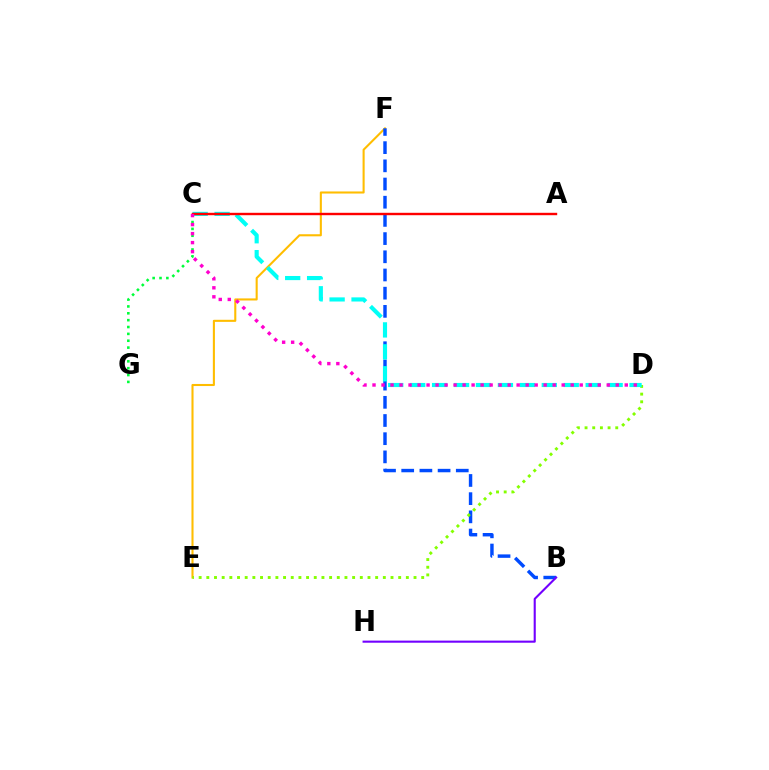{('E', 'F'): [{'color': '#ffbd00', 'line_style': 'solid', 'thickness': 1.5}], ('B', 'F'): [{'color': '#004bff', 'line_style': 'dashed', 'thickness': 2.47}], ('D', 'E'): [{'color': '#84ff00', 'line_style': 'dotted', 'thickness': 2.09}], ('C', 'D'): [{'color': '#00fff6', 'line_style': 'dashed', 'thickness': 2.98}, {'color': '#ff00cf', 'line_style': 'dotted', 'thickness': 2.45}], ('C', 'G'): [{'color': '#00ff39', 'line_style': 'dotted', 'thickness': 1.86}], ('A', 'C'): [{'color': '#ff0000', 'line_style': 'solid', 'thickness': 1.73}], ('B', 'H'): [{'color': '#7200ff', 'line_style': 'solid', 'thickness': 1.52}]}